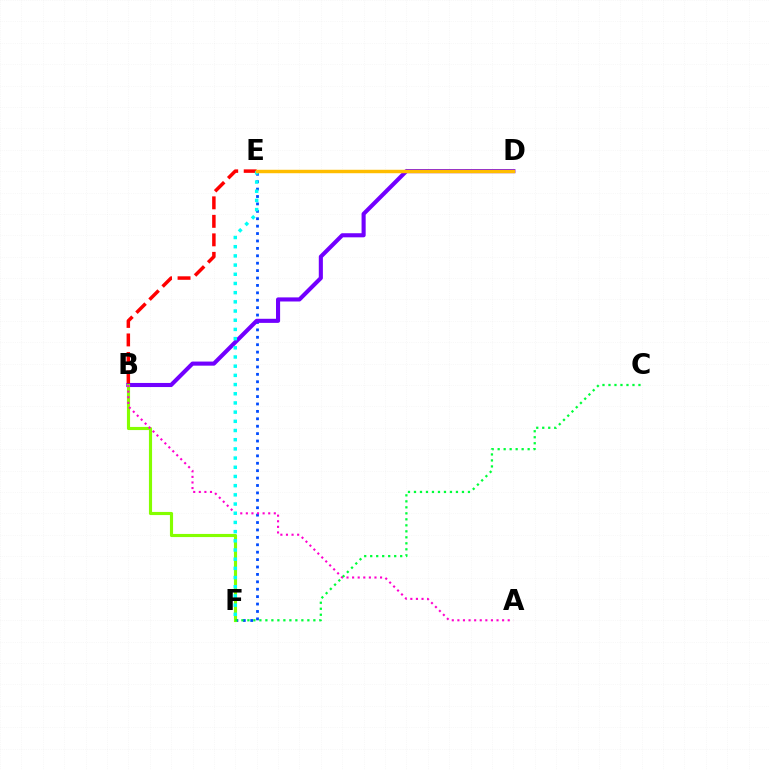{('E', 'F'): [{'color': '#004bff', 'line_style': 'dotted', 'thickness': 2.01}, {'color': '#00fff6', 'line_style': 'dotted', 'thickness': 2.5}], ('B', 'D'): [{'color': '#7200ff', 'line_style': 'solid', 'thickness': 2.95}], ('B', 'F'): [{'color': '#84ff00', 'line_style': 'solid', 'thickness': 2.25}], ('B', 'E'): [{'color': '#ff0000', 'line_style': 'dashed', 'thickness': 2.51}], ('A', 'B'): [{'color': '#ff00cf', 'line_style': 'dotted', 'thickness': 1.52}], ('C', 'F'): [{'color': '#00ff39', 'line_style': 'dotted', 'thickness': 1.63}], ('D', 'E'): [{'color': '#ffbd00', 'line_style': 'solid', 'thickness': 2.49}]}